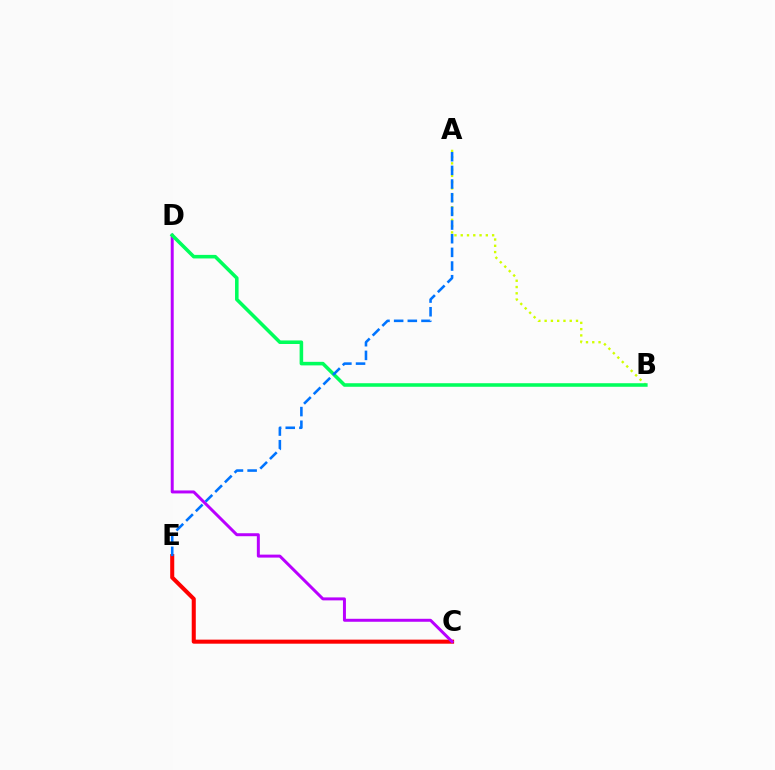{('C', 'E'): [{'color': '#ff0000', 'line_style': 'solid', 'thickness': 2.92}], ('A', 'B'): [{'color': '#d1ff00', 'line_style': 'dotted', 'thickness': 1.7}], ('C', 'D'): [{'color': '#b900ff', 'line_style': 'solid', 'thickness': 2.14}], ('B', 'D'): [{'color': '#00ff5c', 'line_style': 'solid', 'thickness': 2.56}], ('A', 'E'): [{'color': '#0074ff', 'line_style': 'dashed', 'thickness': 1.86}]}